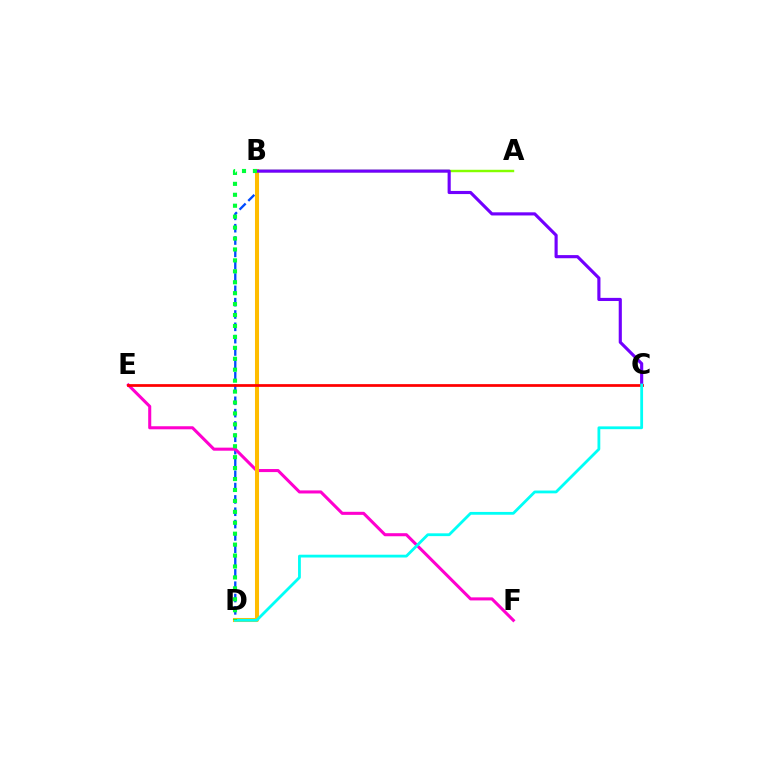{('B', 'D'): [{'color': '#004bff', 'line_style': 'dashed', 'thickness': 1.67}, {'color': '#ffbd00', 'line_style': 'solid', 'thickness': 2.91}, {'color': '#00ff39', 'line_style': 'dotted', 'thickness': 2.97}], ('E', 'F'): [{'color': '#ff00cf', 'line_style': 'solid', 'thickness': 2.2}], ('A', 'B'): [{'color': '#84ff00', 'line_style': 'solid', 'thickness': 1.76}], ('B', 'C'): [{'color': '#7200ff', 'line_style': 'solid', 'thickness': 2.26}], ('C', 'E'): [{'color': '#ff0000', 'line_style': 'solid', 'thickness': 1.98}], ('C', 'D'): [{'color': '#00fff6', 'line_style': 'solid', 'thickness': 2.02}]}